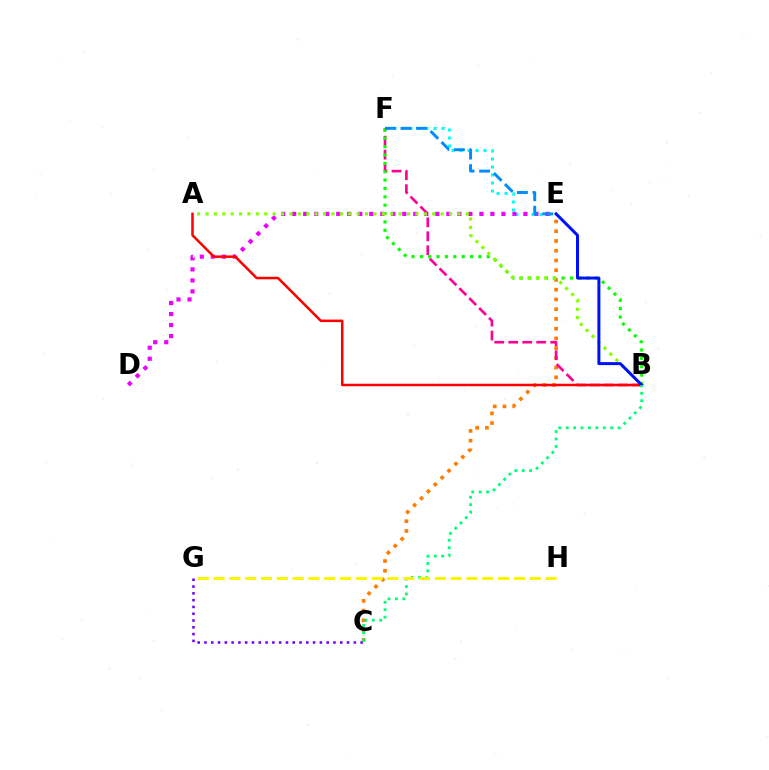{('C', 'E'): [{'color': '#ff7c00', 'line_style': 'dotted', 'thickness': 2.65}], ('E', 'F'): [{'color': '#00fff6', 'line_style': 'dotted', 'thickness': 2.17}, {'color': '#008cff', 'line_style': 'dashed', 'thickness': 2.11}], ('B', 'F'): [{'color': '#ff0094', 'line_style': 'dashed', 'thickness': 1.9}, {'color': '#08ff00', 'line_style': 'dotted', 'thickness': 2.27}], ('D', 'E'): [{'color': '#ee00ff', 'line_style': 'dotted', 'thickness': 2.99}], ('A', 'B'): [{'color': '#84ff00', 'line_style': 'dotted', 'thickness': 2.28}, {'color': '#ff0000', 'line_style': 'solid', 'thickness': 1.81}], ('C', 'G'): [{'color': '#7200ff', 'line_style': 'dotted', 'thickness': 1.84}], ('B', 'E'): [{'color': '#0010ff', 'line_style': 'solid', 'thickness': 2.16}], ('B', 'C'): [{'color': '#00ff74', 'line_style': 'dotted', 'thickness': 2.02}], ('G', 'H'): [{'color': '#fcf500', 'line_style': 'dashed', 'thickness': 2.15}]}